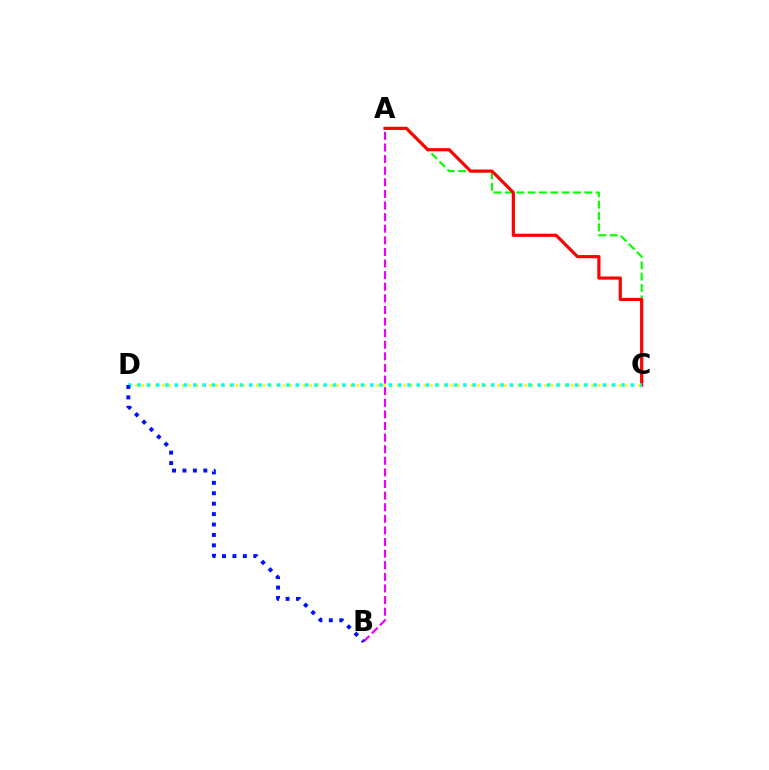{('A', 'C'): [{'color': '#08ff00', 'line_style': 'dashed', 'thickness': 1.54}, {'color': '#ff0000', 'line_style': 'solid', 'thickness': 2.29}], ('C', 'D'): [{'color': '#fcf500', 'line_style': 'dotted', 'thickness': 1.82}, {'color': '#00fff6', 'line_style': 'dotted', 'thickness': 2.53}], ('A', 'B'): [{'color': '#ee00ff', 'line_style': 'dashed', 'thickness': 1.58}], ('B', 'D'): [{'color': '#0010ff', 'line_style': 'dotted', 'thickness': 2.83}]}